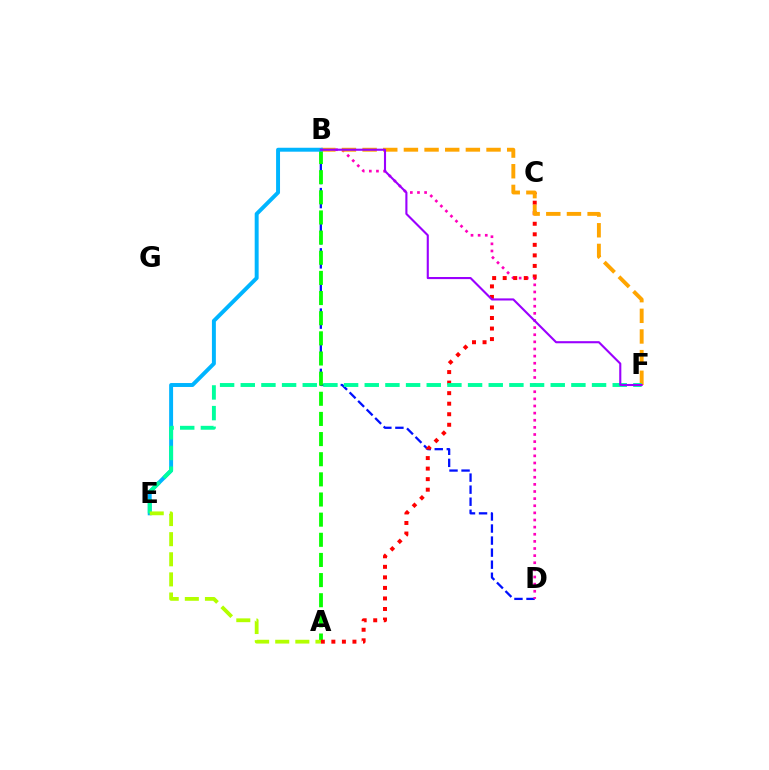{('B', 'D'): [{'color': '#0010ff', 'line_style': 'dashed', 'thickness': 1.64}, {'color': '#ff00bd', 'line_style': 'dotted', 'thickness': 1.94}], ('A', 'B'): [{'color': '#08ff00', 'line_style': 'dashed', 'thickness': 2.74}], ('A', 'C'): [{'color': '#ff0000', 'line_style': 'dotted', 'thickness': 2.86}], ('B', 'F'): [{'color': '#ffa500', 'line_style': 'dashed', 'thickness': 2.81}, {'color': '#9b00ff', 'line_style': 'solid', 'thickness': 1.52}], ('B', 'E'): [{'color': '#00b5ff', 'line_style': 'solid', 'thickness': 2.84}], ('E', 'F'): [{'color': '#00ff9d', 'line_style': 'dashed', 'thickness': 2.81}], ('A', 'E'): [{'color': '#b3ff00', 'line_style': 'dashed', 'thickness': 2.73}]}